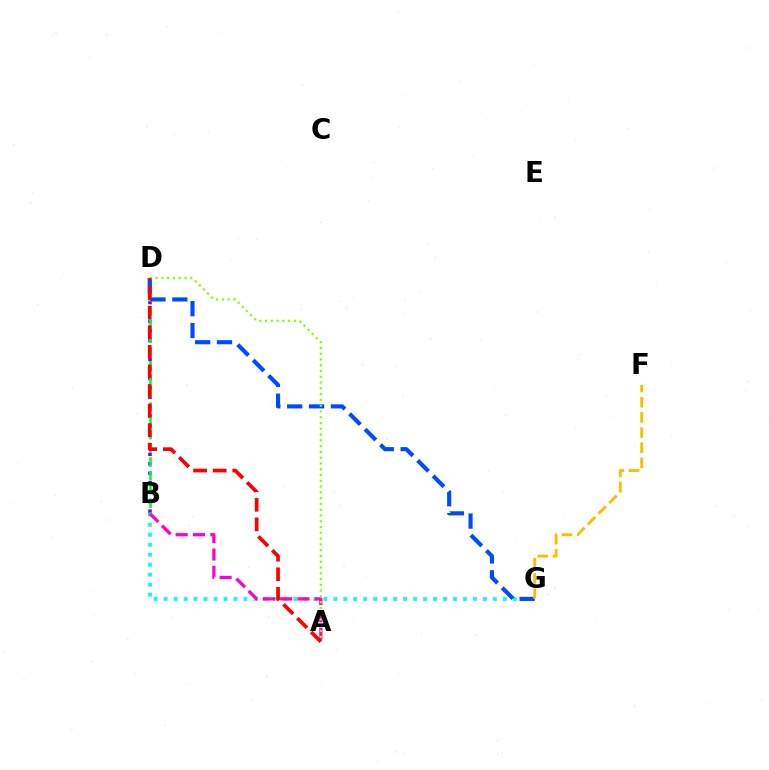{('B', 'G'): [{'color': '#00fff6', 'line_style': 'dotted', 'thickness': 2.71}], ('B', 'D'): [{'color': '#7200ff', 'line_style': 'dotted', 'thickness': 2.58}, {'color': '#00ff39', 'line_style': 'dashed', 'thickness': 1.87}], ('A', 'B'): [{'color': '#ff00cf', 'line_style': 'dashed', 'thickness': 2.36}], ('D', 'G'): [{'color': '#004bff', 'line_style': 'dashed', 'thickness': 2.97}], ('A', 'D'): [{'color': '#84ff00', 'line_style': 'dotted', 'thickness': 1.57}, {'color': '#ff0000', 'line_style': 'dashed', 'thickness': 2.66}], ('F', 'G'): [{'color': '#ffbd00', 'line_style': 'dashed', 'thickness': 2.06}]}